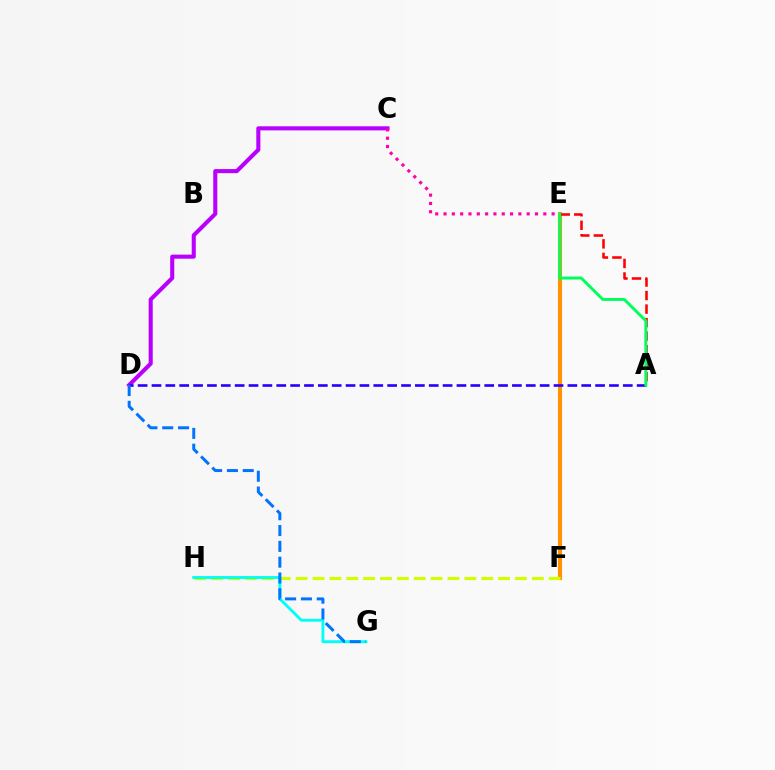{('C', 'D'): [{'color': '#b900ff', 'line_style': 'solid', 'thickness': 2.93}], ('E', 'F'): [{'color': '#3dff00', 'line_style': 'dotted', 'thickness': 2.53}, {'color': '#ff9400', 'line_style': 'solid', 'thickness': 2.94}], ('C', 'E'): [{'color': '#ff00ac', 'line_style': 'dotted', 'thickness': 2.26}], ('F', 'H'): [{'color': '#d1ff00', 'line_style': 'dashed', 'thickness': 2.29}], ('G', 'H'): [{'color': '#00fff6', 'line_style': 'solid', 'thickness': 2.07}], ('A', 'E'): [{'color': '#ff0000', 'line_style': 'dashed', 'thickness': 1.84}, {'color': '#00ff5c', 'line_style': 'solid', 'thickness': 2.12}], ('A', 'D'): [{'color': '#2500ff', 'line_style': 'dashed', 'thickness': 1.88}], ('D', 'G'): [{'color': '#0074ff', 'line_style': 'dashed', 'thickness': 2.15}]}